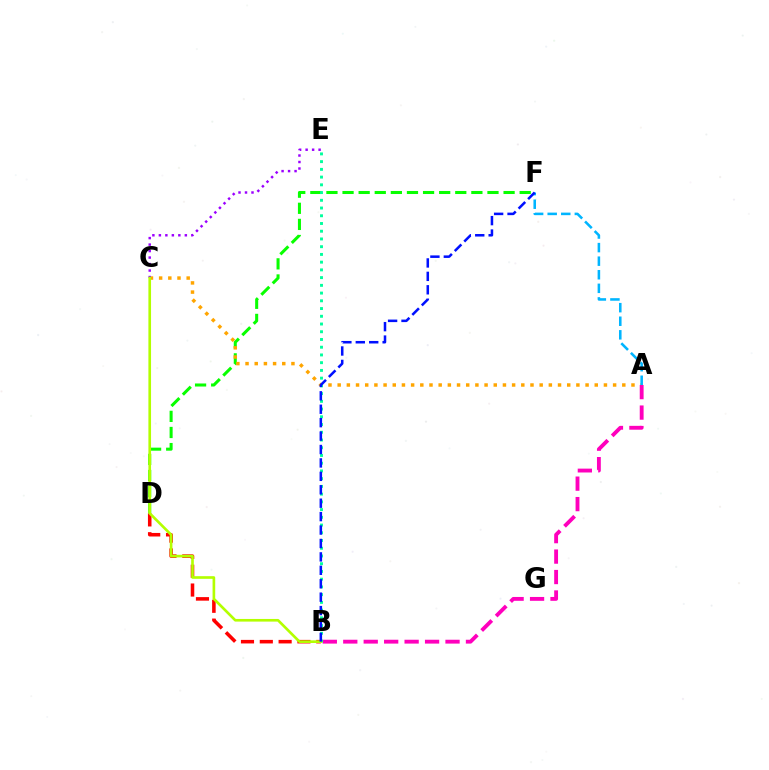{('D', 'F'): [{'color': '#08ff00', 'line_style': 'dashed', 'thickness': 2.19}], ('A', 'C'): [{'color': '#ffa500', 'line_style': 'dotted', 'thickness': 2.49}], ('A', 'B'): [{'color': '#ff00bd', 'line_style': 'dashed', 'thickness': 2.78}], ('B', 'D'): [{'color': '#ff0000', 'line_style': 'dashed', 'thickness': 2.56}], ('C', 'E'): [{'color': '#9b00ff', 'line_style': 'dotted', 'thickness': 1.76}], ('B', 'E'): [{'color': '#00ff9d', 'line_style': 'dotted', 'thickness': 2.1}], ('A', 'F'): [{'color': '#00b5ff', 'line_style': 'dashed', 'thickness': 1.84}], ('B', 'C'): [{'color': '#b3ff00', 'line_style': 'solid', 'thickness': 1.91}], ('B', 'F'): [{'color': '#0010ff', 'line_style': 'dashed', 'thickness': 1.82}]}